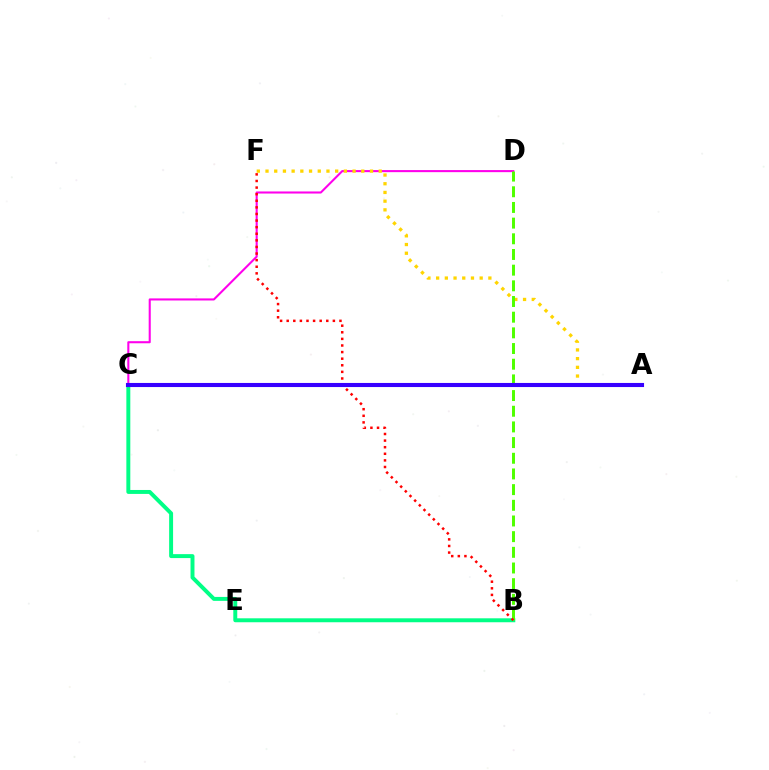{('C', 'D'): [{'color': '#ff00ed', 'line_style': 'solid', 'thickness': 1.5}], ('B', 'C'): [{'color': '#00ff86', 'line_style': 'solid', 'thickness': 2.84}], ('A', 'F'): [{'color': '#ffd500', 'line_style': 'dotted', 'thickness': 2.37}], ('B', 'D'): [{'color': '#4fff00', 'line_style': 'dashed', 'thickness': 2.13}], ('A', 'C'): [{'color': '#009eff', 'line_style': 'solid', 'thickness': 2.03}, {'color': '#3700ff', 'line_style': 'solid', 'thickness': 2.95}], ('B', 'F'): [{'color': '#ff0000', 'line_style': 'dotted', 'thickness': 1.79}]}